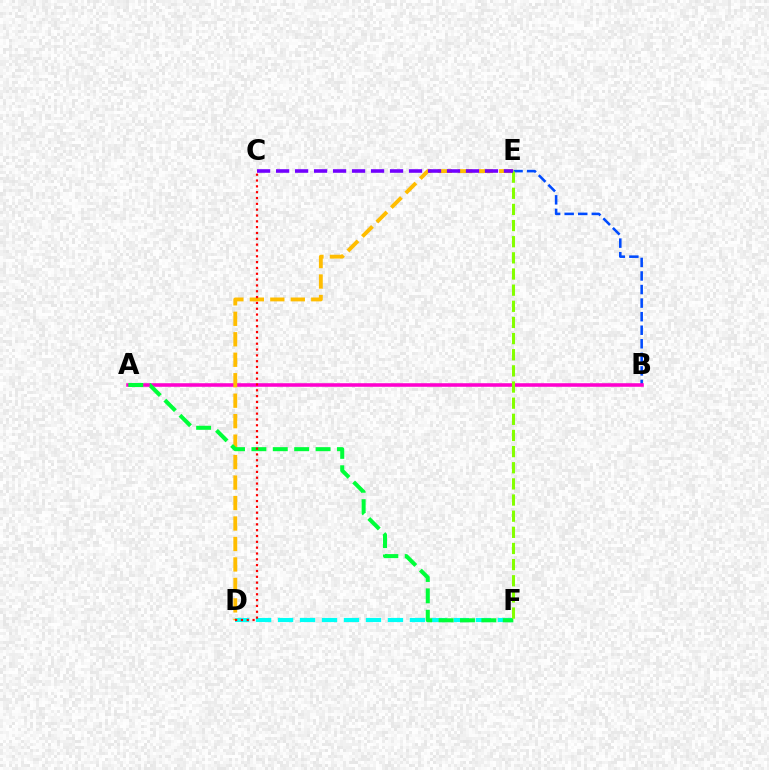{('D', 'F'): [{'color': '#00fff6', 'line_style': 'dashed', 'thickness': 2.99}], ('B', 'E'): [{'color': '#004bff', 'line_style': 'dashed', 'thickness': 1.84}], ('A', 'B'): [{'color': '#ff00cf', 'line_style': 'solid', 'thickness': 2.57}], ('D', 'E'): [{'color': '#ffbd00', 'line_style': 'dashed', 'thickness': 2.78}], ('A', 'F'): [{'color': '#00ff39', 'line_style': 'dashed', 'thickness': 2.9}], ('C', 'D'): [{'color': '#ff0000', 'line_style': 'dotted', 'thickness': 1.58}], ('E', 'F'): [{'color': '#84ff00', 'line_style': 'dashed', 'thickness': 2.19}], ('C', 'E'): [{'color': '#7200ff', 'line_style': 'dashed', 'thickness': 2.58}]}